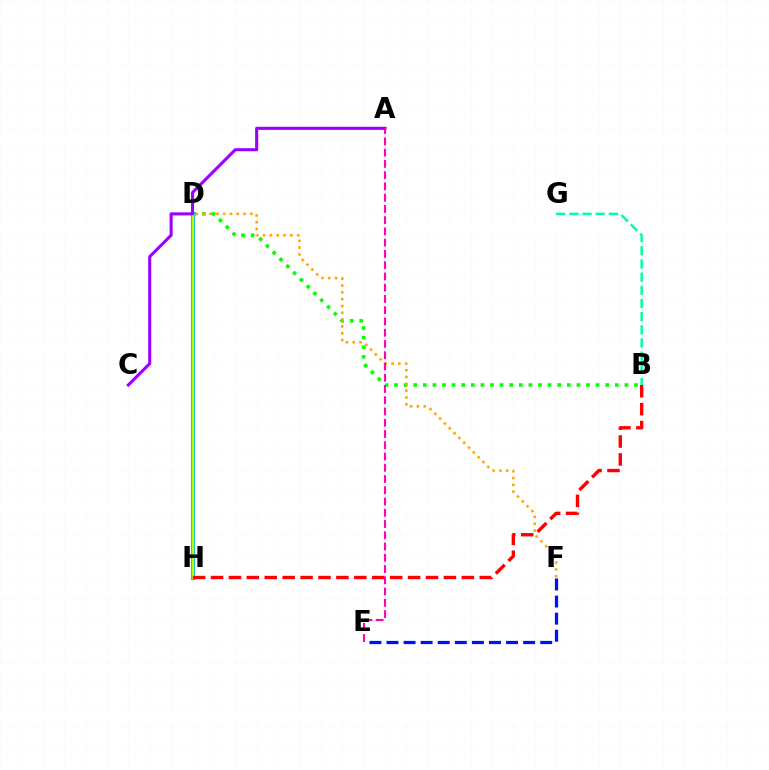{('B', 'D'): [{'color': '#08ff00', 'line_style': 'dotted', 'thickness': 2.61}], ('B', 'G'): [{'color': '#00ff9d', 'line_style': 'dashed', 'thickness': 1.79}], ('D', 'H'): [{'color': '#00b5ff', 'line_style': 'solid', 'thickness': 2.93}, {'color': '#b3ff00', 'line_style': 'solid', 'thickness': 1.72}], ('A', 'C'): [{'color': '#9b00ff', 'line_style': 'solid', 'thickness': 2.21}], ('E', 'F'): [{'color': '#0010ff', 'line_style': 'dashed', 'thickness': 2.32}], ('D', 'F'): [{'color': '#ffa500', 'line_style': 'dotted', 'thickness': 1.85}], ('B', 'H'): [{'color': '#ff0000', 'line_style': 'dashed', 'thickness': 2.43}], ('A', 'E'): [{'color': '#ff00bd', 'line_style': 'dashed', 'thickness': 1.53}]}